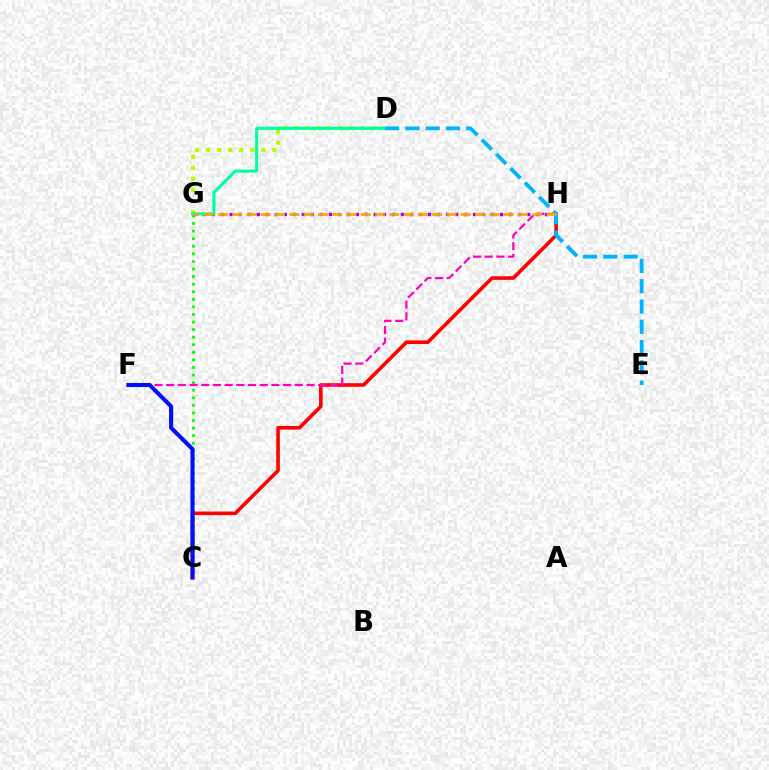{('C', 'G'): [{'color': '#08ff00', 'line_style': 'dotted', 'thickness': 2.06}], ('C', 'H'): [{'color': '#ff0000', 'line_style': 'solid', 'thickness': 2.59}], ('D', 'G'): [{'color': '#b3ff00', 'line_style': 'dotted', 'thickness': 2.99}, {'color': '#00ff9d', 'line_style': 'solid', 'thickness': 2.26}], ('G', 'H'): [{'color': '#9b00ff', 'line_style': 'dotted', 'thickness': 2.45}, {'color': '#ffa500', 'line_style': 'dashed', 'thickness': 1.94}], ('F', 'H'): [{'color': '#ff00bd', 'line_style': 'dashed', 'thickness': 1.59}], ('C', 'F'): [{'color': '#0010ff', 'line_style': 'solid', 'thickness': 2.94}], ('D', 'E'): [{'color': '#00b5ff', 'line_style': 'dashed', 'thickness': 2.76}]}